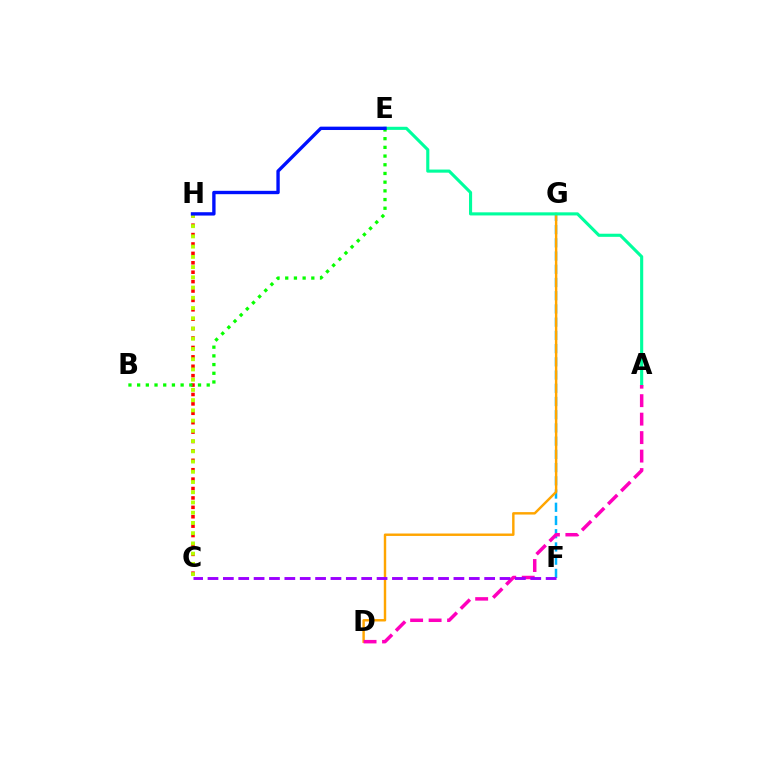{('F', 'G'): [{'color': '#00b5ff', 'line_style': 'dashed', 'thickness': 1.8}], ('C', 'H'): [{'color': '#ff0000', 'line_style': 'dotted', 'thickness': 2.56}, {'color': '#b3ff00', 'line_style': 'dotted', 'thickness': 2.78}], ('D', 'G'): [{'color': '#ffa500', 'line_style': 'solid', 'thickness': 1.75}], ('A', 'E'): [{'color': '#00ff9d', 'line_style': 'solid', 'thickness': 2.24}], ('B', 'E'): [{'color': '#08ff00', 'line_style': 'dotted', 'thickness': 2.36}], ('A', 'D'): [{'color': '#ff00bd', 'line_style': 'dashed', 'thickness': 2.51}], ('C', 'F'): [{'color': '#9b00ff', 'line_style': 'dashed', 'thickness': 2.09}], ('E', 'H'): [{'color': '#0010ff', 'line_style': 'solid', 'thickness': 2.42}]}